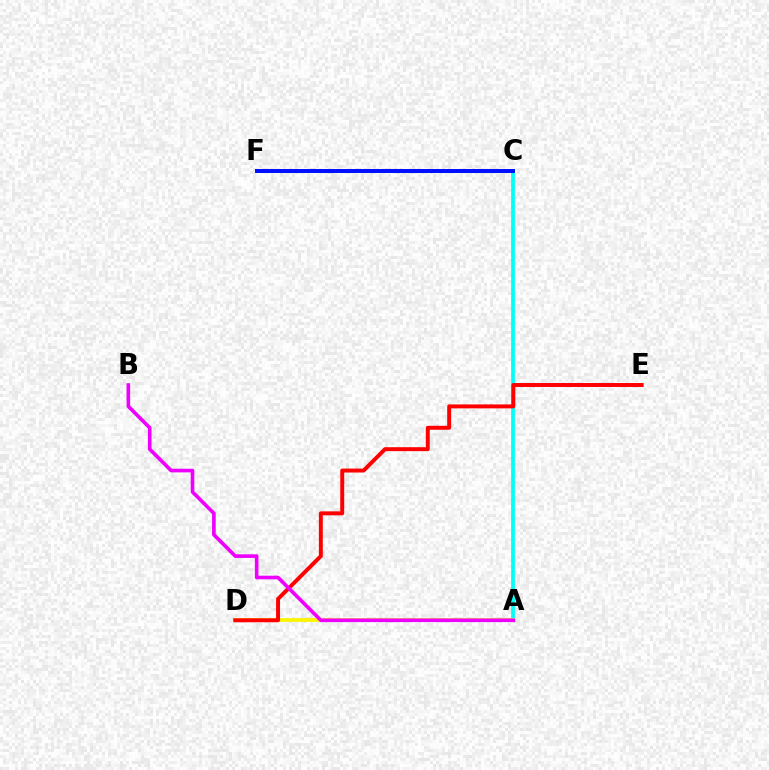{('A', 'C'): [{'color': '#00fff6', 'line_style': 'solid', 'thickness': 2.7}], ('A', 'D'): [{'color': '#fcf500', 'line_style': 'solid', 'thickness': 2.71}], ('D', 'E'): [{'color': '#ff0000', 'line_style': 'solid', 'thickness': 2.84}], ('C', 'F'): [{'color': '#08ff00', 'line_style': 'solid', 'thickness': 2.18}, {'color': '#0010ff', 'line_style': 'solid', 'thickness': 2.87}], ('A', 'B'): [{'color': '#ee00ff', 'line_style': 'solid', 'thickness': 2.62}]}